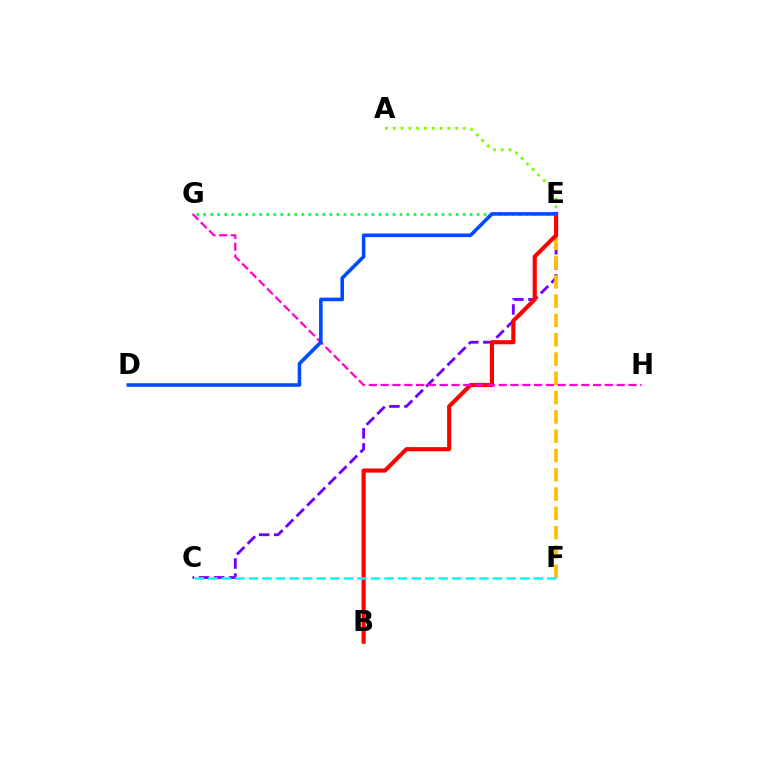{('C', 'E'): [{'color': '#7200ff', 'line_style': 'dashed', 'thickness': 2.05}], ('E', 'F'): [{'color': '#ffbd00', 'line_style': 'dashed', 'thickness': 2.62}], ('B', 'E'): [{'color': '#ff0000', 'line_style': 'solid', 'thickness': 2.97}], ('G', 'H'): [{'color': '#ff00cf', 'line_style': 'dashed', 'thickness': 1.6}], ('A', 'E'): [{'color': '#84ff00', 'line_style': 'dotted', 'thickness': 2.12}], ('E', 'G'): [{'color': '#00ff39', 'line_style': 'dotted', 'thickness': 1.9}], ('D', 'E'): [{'color': '#004bff', 'line_style': 'solid', 'thickness': 2.58}], ('C', 'F'): [{'color': '#00fff6', 'line_style': 'dashed', 'thickness': 1.84}]}